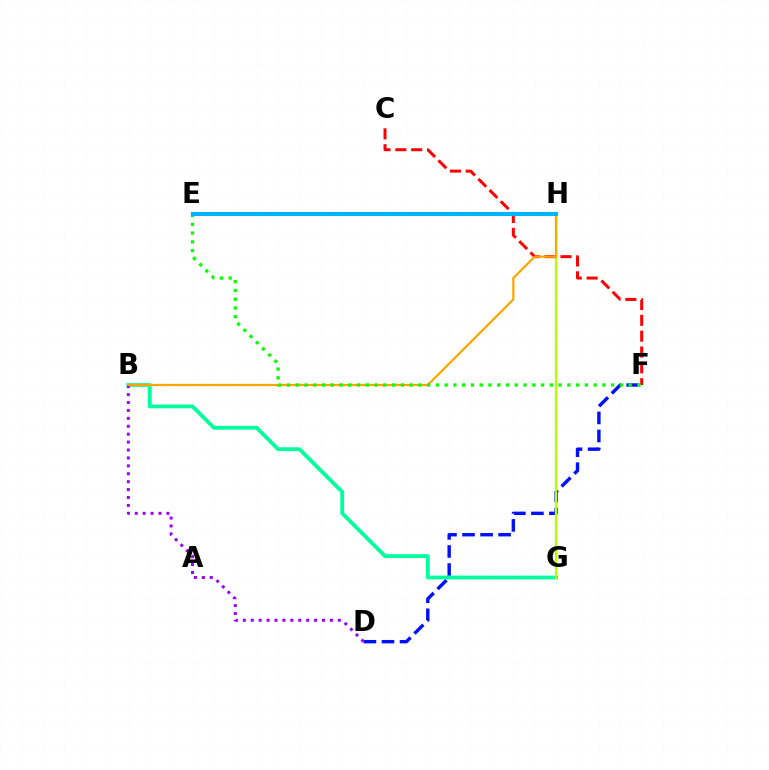{('D', 'F'): [{'color': '#0010ff', 'line_style': 'dashed', 'thickness': 2.45}], ('E', 'H'): [{'color': '#ff00bd', 'line_style': 'dashed', 'thickness': 2.09}, {'color': '#00b5ff', 'line_style': 'solid', 'thickness': 2.94}], ('B', 'G'): [{'color': '#00ff9d', 'line_style': 'solid', 'thickness': 2.74}], ('C', 'F'): [{'color': '#ff0000', 'line_style': 'dashed', 'thickness': 2.15}], ('B', 'D'): [{'color': '#9b00ff', 'line_style': 'dotted', 'thickness': 2.15}], ('G', 'H'): [{'color': '#b3ff00', 'line_style': 'solid', 'thickness': 1.65}], ('B', 'H'): [{'color': '#ffa500', 'line_style': 'solid', 'thickness': 1.6}], ('E', 'F'): [{'color': '#08ff00', 'line_style': 'dotted', 'thickness': 2.38}]}